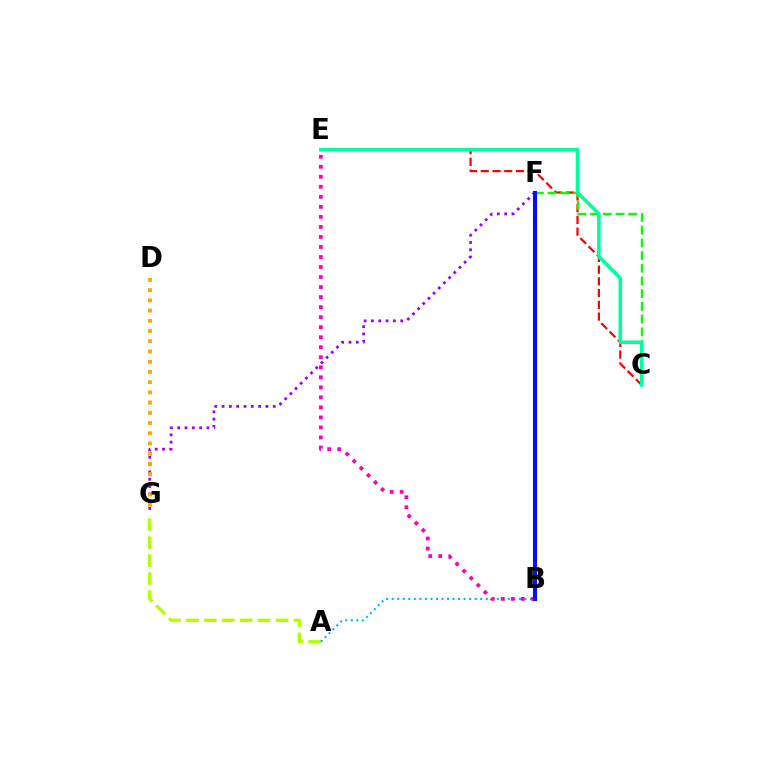{('C', 'E'): [{'color': '#ff0000', 'line_style': 'dashed', 'thickness': 1.59}, {'color': '#00ff9d', 'line_style': 'solid', 'thickness': 2.55}], ('A', 'G'): [{'color': '#b3ff00', 'line_style': 'dashed', 'thickness': 2.44}], ('A', 'B'): [{'color': '#00b5ff', 'line_style': 'dotted', 'thickness': 1.5}], ('F', 'G'): [{'color': '#9b00ff', 'line_style': 'dotted', 'thickness': 1.99}], ('C', 'F'): [{'color': '#08ff00', 'line_style': 'dashed', 'thickness': 1.73}], ('B', 'E'): [{'color': '#ff00bd', 'line_style': 'dotted', 'thickness': 2.72}], ('D', 'G'): [{'color': '#ffa500', 'line_style': 'dotted', 'thickness': 2.78}], ('B', 'F'): [{'color': '#0010ff', 'line_style': 'solid', 'thickness': 2.96}]}